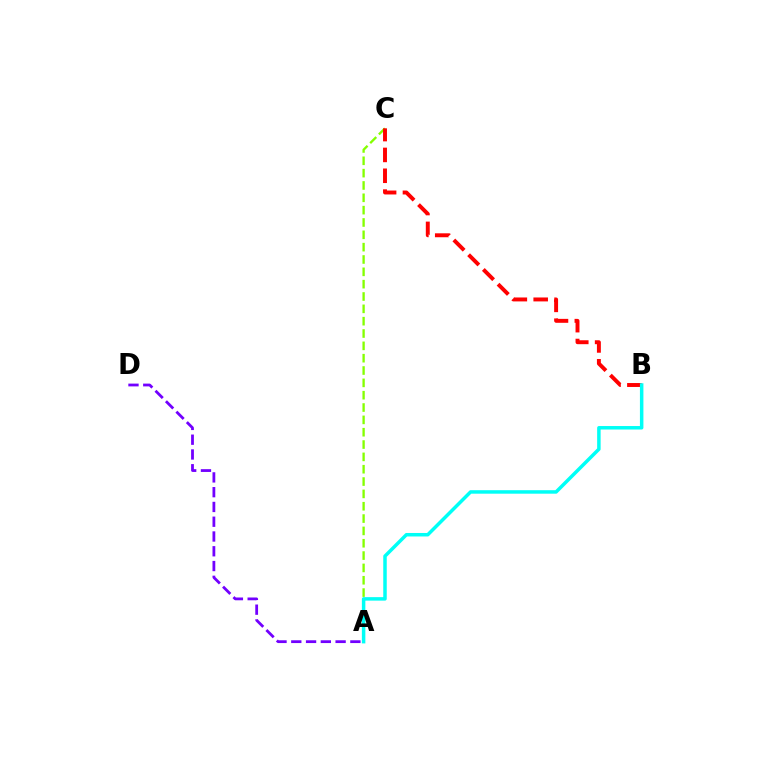{('A', 'D'): [{'color': '#7200ff', 'line_style': 'dashed', 'thickness': 2.01}], ('A', 'C'): [{'color': '#84ff00', 'line_style': 'dashed', 'thickness': 1.68}], ('B', 'C'): [{'color': '#ff0000', 'line_style': 'dashed', 'thickness': 2.83}], ('A', 'B'): [{'color': '#00fff6', 'line_style': 'solid', 'thickness': 2.51}]}